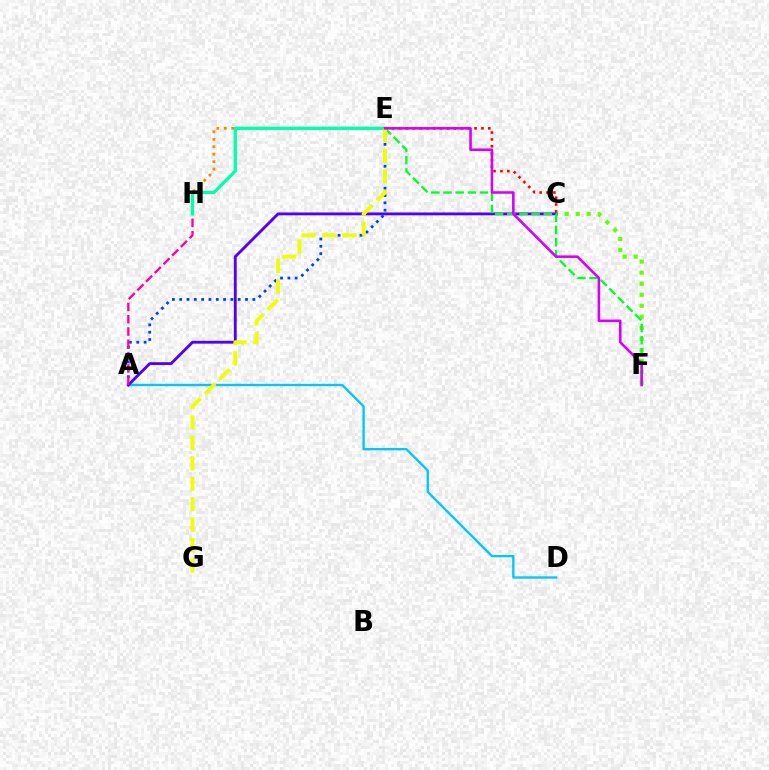{('C', 'E'): [{'color': '#ff0000', 'line_style': 'dotted', 'thickness': 1.87}], ('A', 'E'): [{'color': '#003fff', 'line_style': 'dotted', 'thickness': 1.99}], ('C', 'F'): [{'color': '#66ff00', 'line_style': 'dotted', 'thickness': 2.99}], ('A', 'D'): [{'color': '#00c7ff', 'line_style': 'solid', 'thickness': 1.68}], ('A', 'C'): [{'color': '#4f00ff', 'line_style': 'solid', 'thickness': 2.04}], ('A', 'H'): [{'color': '#ff00a0', 'line_style': 'dashed', 'thickness': 1.67}], ('E', 'F'): [{'color': '#00ff27', 'line_style': 'dashed', 'thickness': 1.65}, {'color': '#d600ff', 'line_style': 'solid', 'thickness': 1.86}], ('E', 'H'): [{'color': '#ff8800', 'line_style': 'dotted', 'thickness': 2.03}, {'color': '#00ffaf', 'line_style': 'solid', 'thickness': 2.36}], ('E', 'G'): [{'color': '#eeff00', 'line_style': 'dashed', 'thickness': 2.78}]}